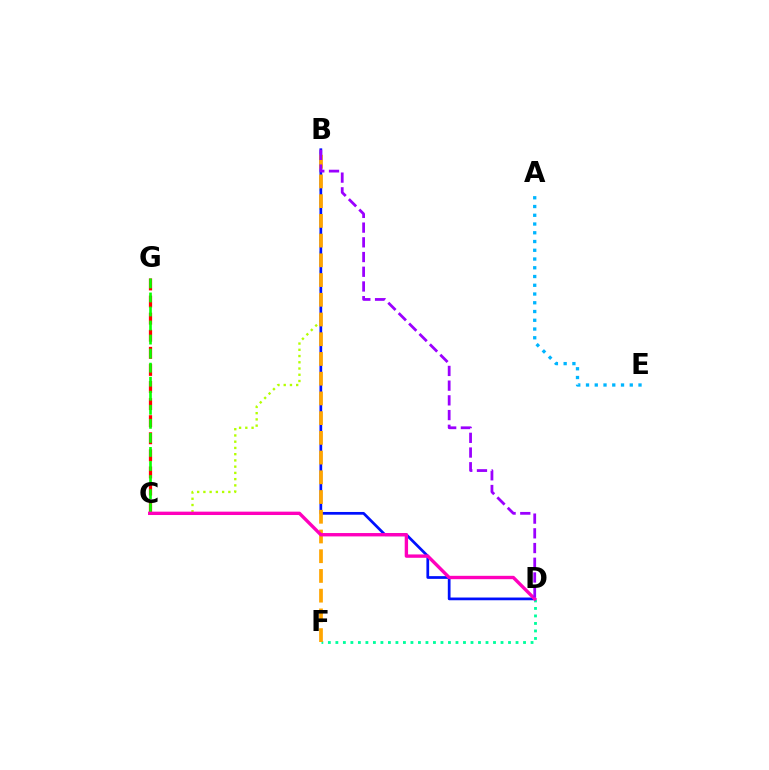{('C', 'G'): [{'color': '#ff0000', 'line_style': 'dashed', 'thickness': 2.32}, {'color': '#08ff00', 'line_style': 'dashed', 'thickness': 1.91}], ('B', 'C'): [{'color': '#b3ff00', 'line_style': 'dotted', 'thickness': 1.7}], ('D', 'F'): [{'color': '#00ff9d', 'line_style': 'dotted', 'thickness': 2.04}], ('A', 'E'): [{'color': '#00b5ff', 'line_style': 'dotted', 'thickness': 2.38}], ('B', 'D'): [{'color': '#0010ff', 'line_style': 'solid', 'thickness': 1.96}, {'color': '#9b00ff', 'line_style': 'dashed', 'thickness': 2.0}], ('B', 'F'): [{'color': '#ffa500', 'line_style': 'dashed', 'thickness': 2.68}], ('C', 'D'): [{'color': '#ff00bd', 'line_style': 'solid', 'thickness': 2.42}]}